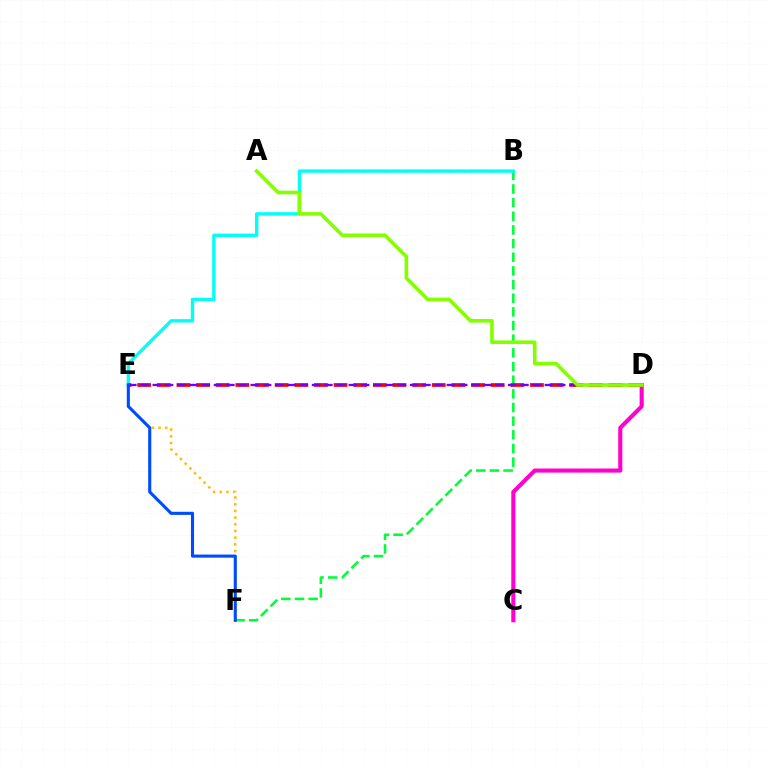{('E', 'F'): [{'color': '#ffbd00', 'line_style': 'dotted', 'thickness': 1.82}, {'color': '#004bff', 'line_style': 'solid', 'thickness': 2.23}], ('B', 'F'): [{'color': '#00ff39', 'line_style': 'dashed', 'thickness': 1.86}], ('C', 'D'): [{'color': '#ff00cf', 'line_style': 'solid', 'thickness': 2.95}], ('B', 'E'): [{'color': '#00fff6', 'line_style': 'solid', 'thickness': 2.43}], ('D', 'E'): [{'color': '#ff0000', 'line_style': 'dashed', 'thickness': 2.67}, {'color': '#7200ff', 'line_style': 'dashed', 'thickness': 1.66}], ('A', 'D'): [{'color': '#84ff00', 'line_style': 'solid', 'thickness': 2.6}]}